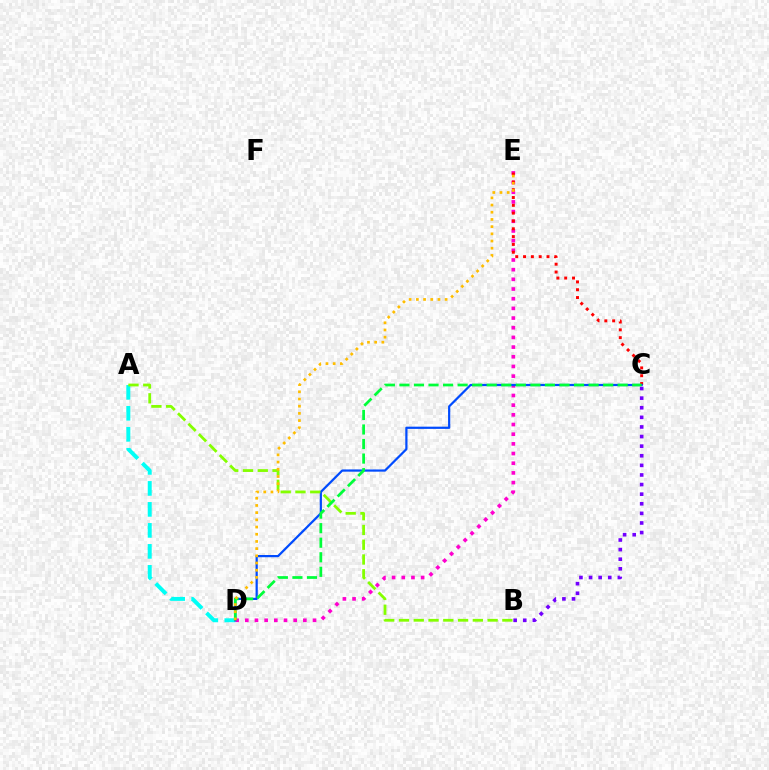{('D', 'E'): [{'color': '#ff00cf', 'line_style': 'dotted', 'thickness': 2.63}, {'color': '#ffbd00', 'line_style': 'dotted', 'thickness': 1.95}], ('C', 'E'): [{'color': '#ff0000', 'line_style': 'dotted', 'thickness': 2.12}], ('A', 'D'): [{'color': '#00fff6', 'line_style': 'dashed', 'thickness': 2.85}], ('C', 'D'): [{'color': '#004bff', 'line_style': 'solid', 'thickness': 1.6}, {'color': '#00ff39', 'line_style': 'dashed', 'thickness': 1.98}], ('A', 'B'): [{'color': '#84ff00', 'line_style': 'dashed', 'thickness': 2.01}], ('B', 'C'): [{'color': '#7200ff', 'line_style': 'dotted', 'thickness': 2.61}]}